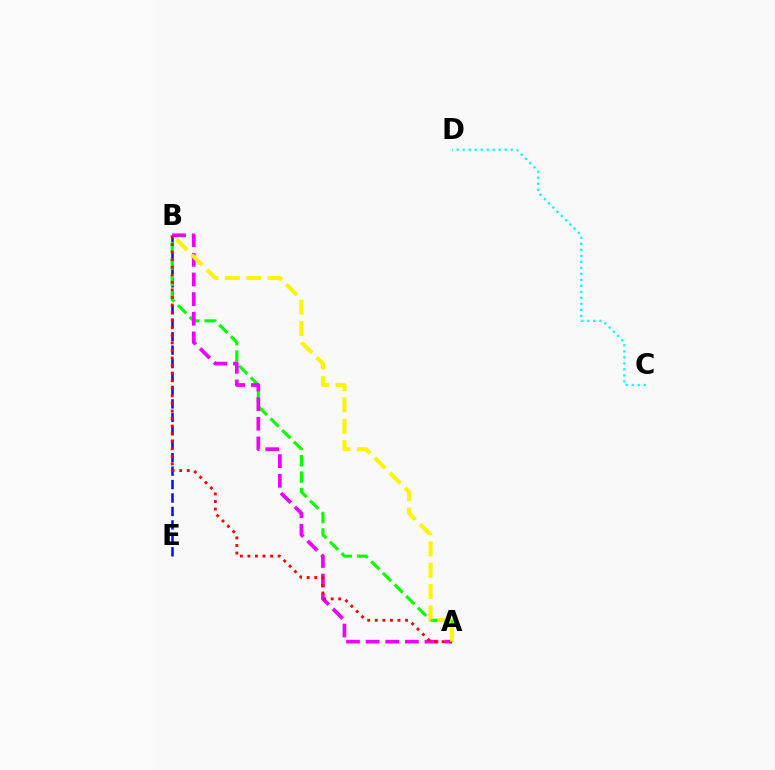{('B', 'E'): [{'color': '#0010ff', 'line_style': 'dashed', 'thickness': 1.83}], ('A', 'B'): [{'color': '#08ff00', 'line_style': 'dashed', 'thickness': 2.23}, {'color': '#ee00ff', 'line_style': 'dashed', 'thickness': 2.67}, {'color': '#ff0000', 'line_style': 'dotted', 'thickness': 2.06}, {'color': '#fcf500', 'line_style': 'dashed', 'thickness': 2.9}], ('C', 'D'): [{'color': '#00fff6', 'line_style': 'dotted', 'thickness': 1.63}]}